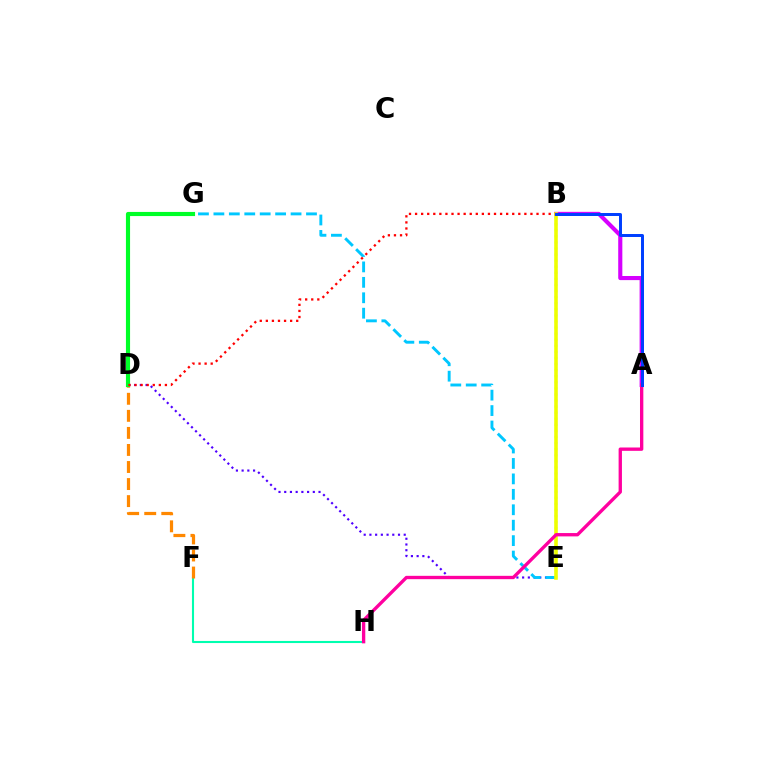{('A', 'B'): [{'color': '#d600ff', 'line_style': 'solid', 'thickness': 2.96}, {'color': '#003fff', 'line_style': 'solid', 'thickness': 2.15}], ('F', 'H'): [{'color': '#00ffaf', 'line_style': 'solid', 'thickness': 1.5}], ('D', 'E'): [{'color': '#4f00ff', 'line_style': 'dotted', 'thickness': 1.55}], ('E', 'G'): [{'color': '#00c7ff', 'line_style': 'dashed', 'thickness': 2.1}], ('D', 'F'): [{'color': '#ff8800', 'line_style': 'dashed', 'thickness': 2.32}], ('B', 'E'): [{'color': '#66ff00', 'line_style': 'dotted', 'thickness': 1.65}, {'color': '#eeff00', 'line_style': 'solid', 'thickness': 2.57}], ('D', 'G'): [{'color': '#00ff27', 'line_style': 'solid', 'thickness': 2.97}], ('B', 'D'): [{'color': '#ff0000', 'line_style': 'dotted', 'thickness': 1.65}], ('A', 'H'): [{'color': '#ff00a0', 'line_style': 'solid', 'thickness': 2.4}]}